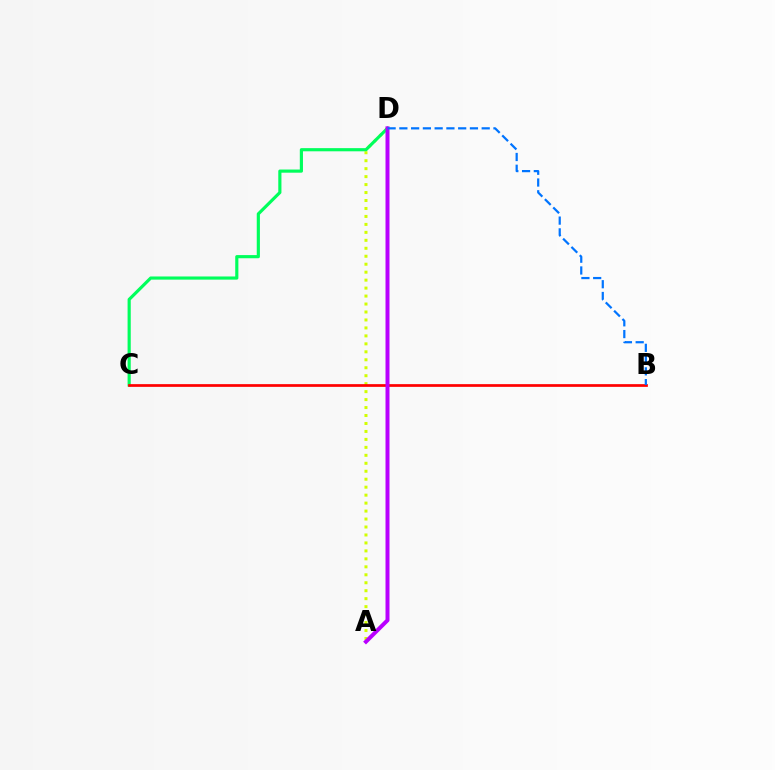{('A', 'D'): [{'color': '#d1ff00', 'line_style': 'dotted', 'thickness': 2.16}, {'color': '#b900ff', 'line_style': 'solid', 'thickness': 2.87}], ('C', 'D'): [{'color': '#00ff5c', 'line_style': 'solid', 'thickness': 2.27}], ('B', 'C'): [{'color': '#ff0000', 'line_style': 'solid', 'thickness': 1.96}], ('B', 'D'): [{'color': '#0074ff', 'line_style': 'dashed', 'thickness': 1.6}]}